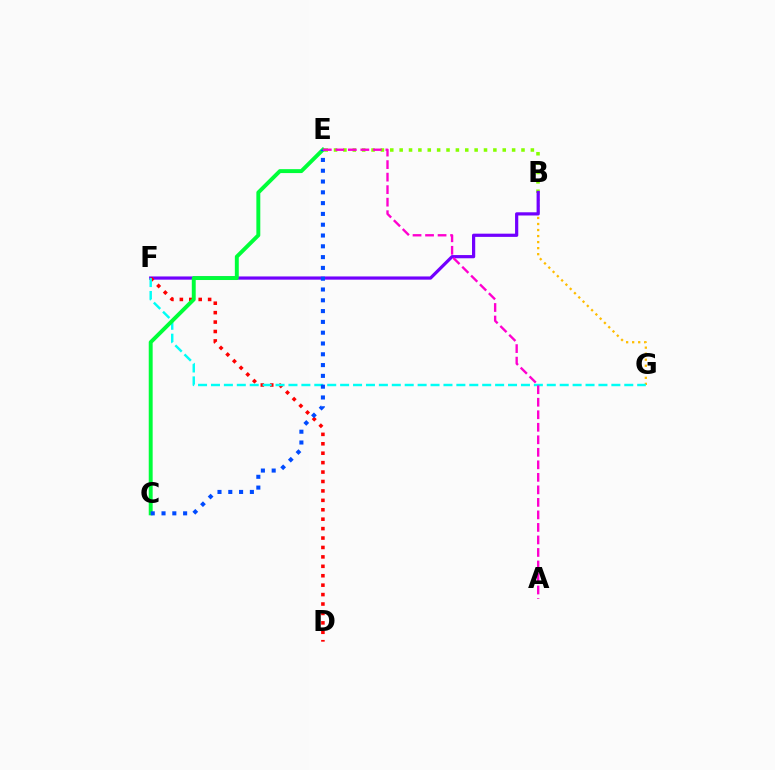{('B', 'E'): [{'color': '#84ff00', 'line_style': 'dotted', 'thickness': 2.55}], ('B', 'G'): [{'color': '#ffbd00', 'line_style': 'dotted', 'thickness': 1.64}], ('B', 'F'): [{'color': '#7200ff', 'line_style': 'solid', 'thickness': 2.31}], ('D', 'F'): [{'color': '#ff0000', 'line_style': 'dotted', 'thickness': 2.56}], ('F', 'G'): [{'color': '#00fff6', 'line_style': 'dashed', 'thickness': 1.75}], ('C', 'E'): [{'color': '#00ff39', 'line_style': 'solid', 'thickness': 2.82}, {'color': '#004bff', 'line_style': 'dotted', 'thickness': 2.93}], ('A', 'E'): [{'color': '#ff00cf', 'line_style': 'dashed', 'thickness': 1.7}]}